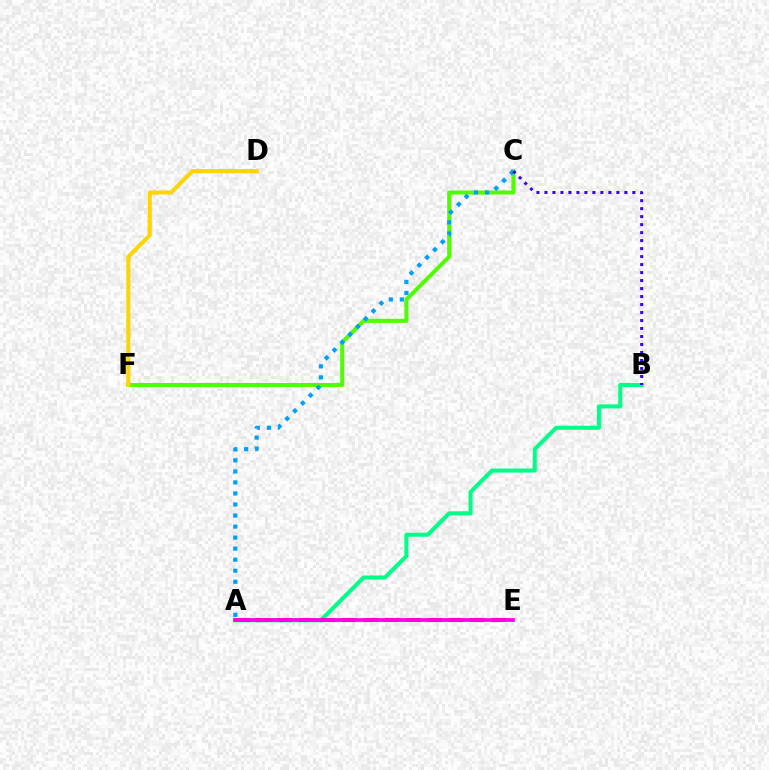{('A', 'B'): [{'color': '#00ff86', 'line_style': 'solid', 'thickness': 2.92}], ('C', 'F'): [{'color': '#4fff00', 'line_style': 'solid', 'thickness': 2.9}], ('A', 'C'): [{'color': '#009eff', 'line_style': 'dotted', 'thickness': 3.0}], ('A', 'E'): [{'color': '#ff0000', 'line_style': 'dashed', 'thickness': 2.9}, {'color': '#ff00ed', 'line_style': 'solid', 'thickness': 2.67}], ('B', 'C'): [{'color': '#3700ff', 'line_style': 'dotted', 'thickness': 2.17}], ('D', 'F'): [{'color': '#ffd500', 'line_style': 'solid', 'thickness': 2.94}]}